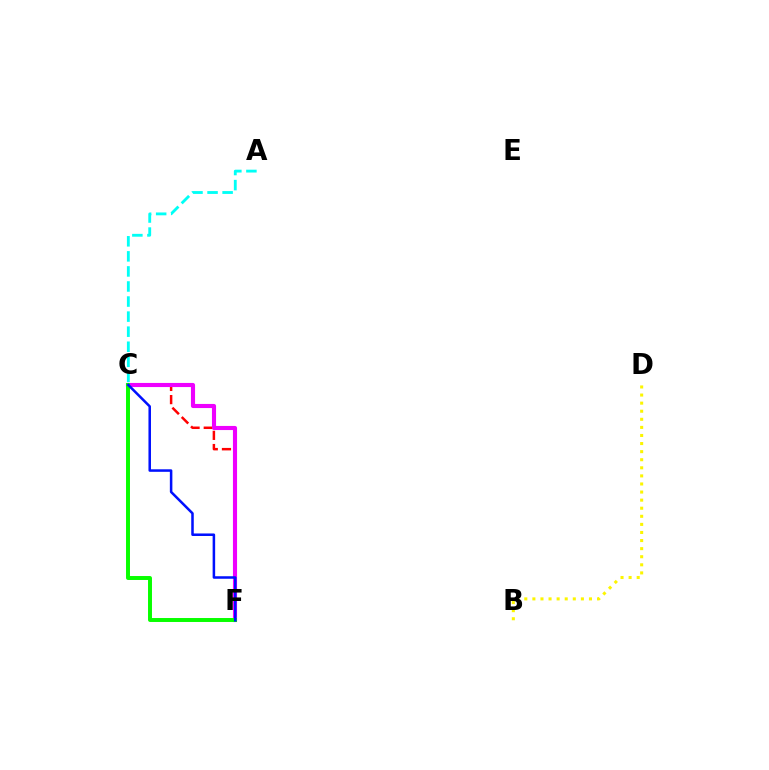{('C', 'F'): [{'color': '#ff0000', 'line_style': 'dashed', 'thickness': 1.79}, {'color': '#ee00ff', 'line_style': 'solid', 'thickness': 2.97}, {'color': '#08ff00', 'line_style': 'solid', 'thickness': 2.84}, {'color': '#0010ff', 'line_style': 'solid', 'thickness': 1.82}], ('B', 'D'): [{'color': '#fcf500', 'line_style': 'dotted', 'thickness': 2.2}], ('A', 'C'): [{'color': '#00fff6', 'line_style': 'dashed', 'thickness': 2.05}]}